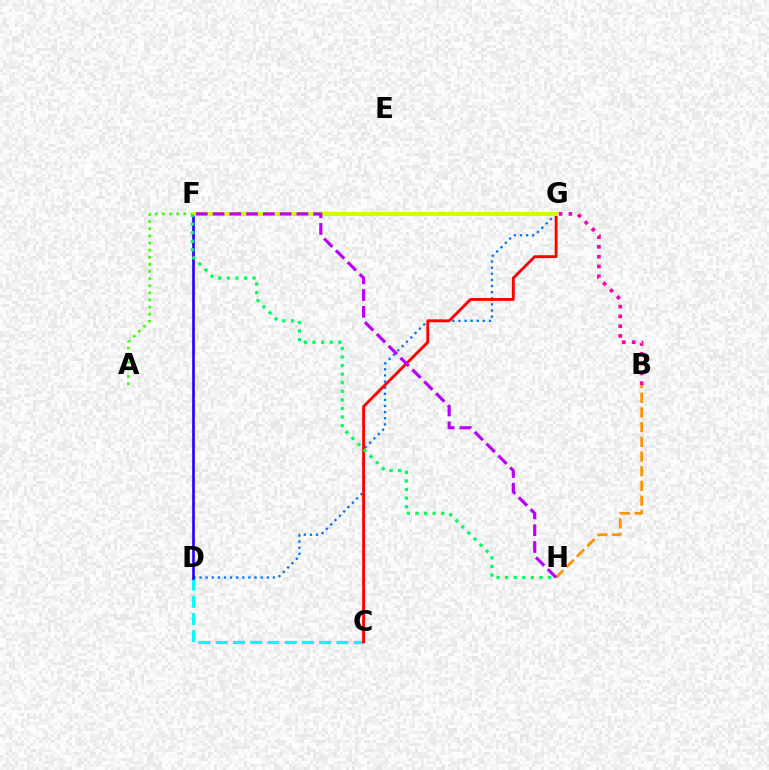{('D', 'G'): [{'color': '#0074ff', 'line_style': 'dotted', 'thickness': 1.66}], ('C', 'D'): [{'color': '#00fff6', 'line_style': 'dashed', 'thickness': 2.34}], ('A', 'F'): [{'color': '#3dff00', 'line_style': 'dotted', 'thickness': 1.93}], ('B', 'H'): [{'color': '#ff9400', 'line_style': 'dashed', 'thickness': 2.0}], ('C', 'G'): [{'color': '#ff0000', 'line_style': 'solid', 'thickness': 2.07}], ('D', 'F'): [{'color': '#2500ff', 'line_style': 'solid', 'thickness': 1.91}], ('F', 'G'): [{'color': '#d1ff00', 'line_style': 'solid', 'thickness': 2.87}], ('B', 'G'): [{'color': '#ff00ac', 'line_style': 'dotted', 'thickness': 2.66}], ('F', 'H'): [{'color': '#00ff5c', 'line_style': 'dotted', 'thickness': 2.33}, {'color': '#b900ff', 'line_style': 'dashed', 'thickness': 2.28}]}